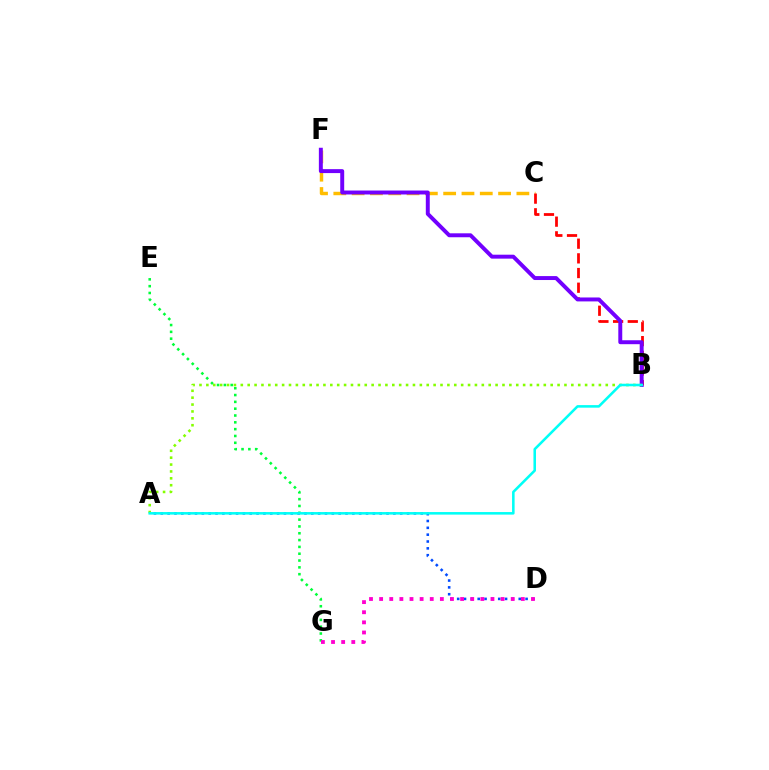{('C', 'F'): [{'color': '#ffbd00', 'line_style': 'dashed', 'thickness': 2.49}], ('E', 'G'): [{'color': '#00ff39', 'line_style': 'dotted', 'thickness': 1.85}], ('B', 'C'): [{'color': '#ff0000', 'line_style': 'dashed', 'thickness': 1.99}], ('A', 'D'): [{'color': '#004bff', 'line_style': 'dotted', 'thickness': 1.86}], ('D', 'G'): [{'color': '#ff00cf', 'line_style': 'dotted', 'thickness': 2.75}], ('B', 'F'): [{'color': '#7200ff', 'line_style': 'solid', 'thickness': 2.84}], ('A', 'B'): [{'color': '#84ff00', 'line_style': 'dotted', 'thickness': 1.87}, {'color': '#00fff6', 'line_style': 'solid', 'thickness': 1.84}]}